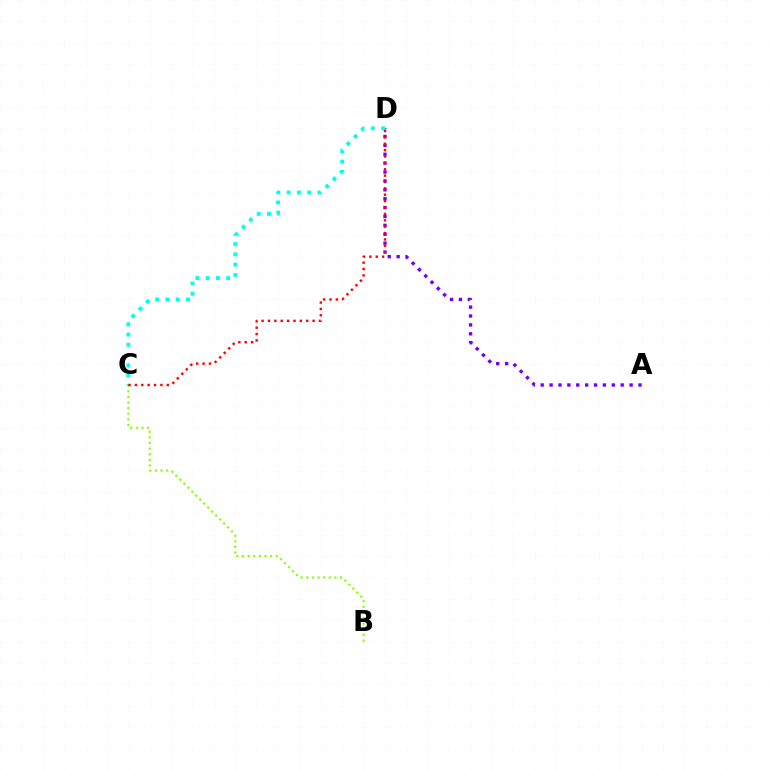{('A', 'D'): [{'color': '#7200ff', 'line_style': 'dotted', 'thickness': 2.42}], ('B', 'C'): [{'color': '#84ff00', 'line_style': 'dotted', 'thickness': 1.53}], ('C', 'D'): [{'color': '#00fff6', 'line_style': 'dotted', 'thickness': 2.79}, {'color': '#ff0000', 'line_style': 'dotted', 'thickness': 1.73}]}